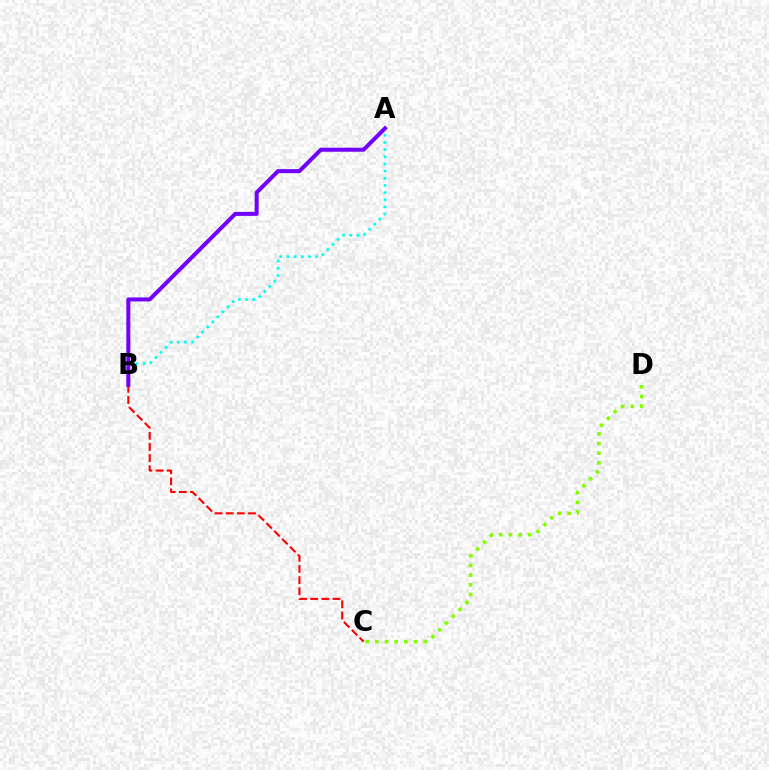{('A', 'B'): [{'color': '#00fff6', 'line_style': 'dotted', 'thickness': 1.95}, {'color': '#7200ff', 'line_style': 'solid', 'thickness': 2.88}], ('B', 'C'): [{'color': '#ff0000', 'line_style': 'dashed', 'thickness': 1.51}], ('C', 'D'): [{'color': '#84ff00', 'line_style': 'dotted', 'thickness': 2.63}]}